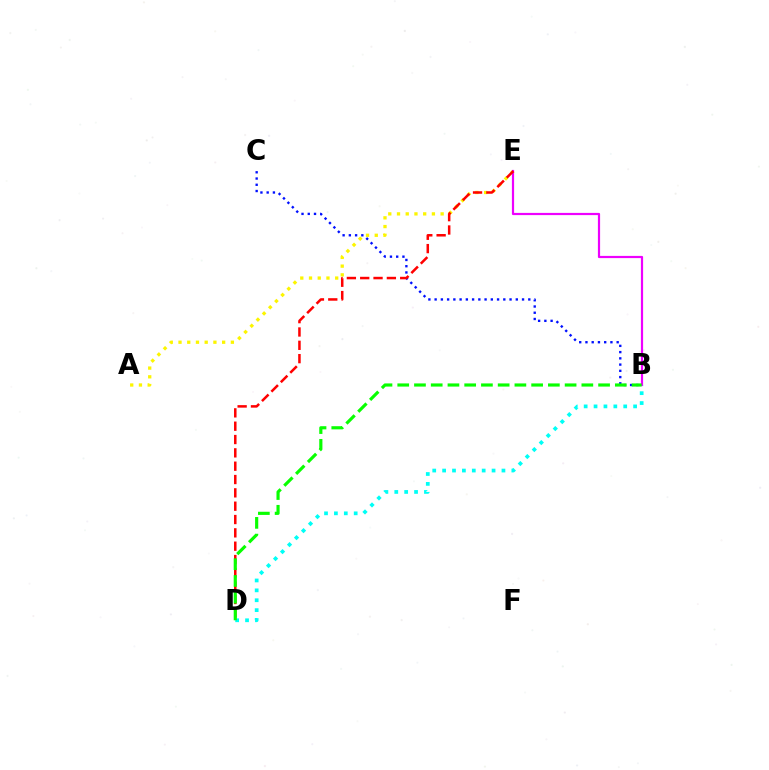{('B', 'C'): [{'color': '#0010ff', 'line_style': 'dotted', 'thickness': 1.7}], ('A', 'E'): [{'color': '#fcf500', 'line_style': 'dotted', 'thickness': 2.37}], ('B', 'E'): [{'color': '#ee00ff', 'line_style': 'solid', 'thickness': 1.59}], ('D', 'E'): [{'color': '#ff0000', 'line_style': 'dashed', 'thickness': 1.81}], ('B', 'D'): [{'color': '#00fff6', 'line_style': 'dotted', 'thickness': 2.69}, {'color': '#08ff00', 'line_style': 'dashed', 'thickness': 2.27}]}